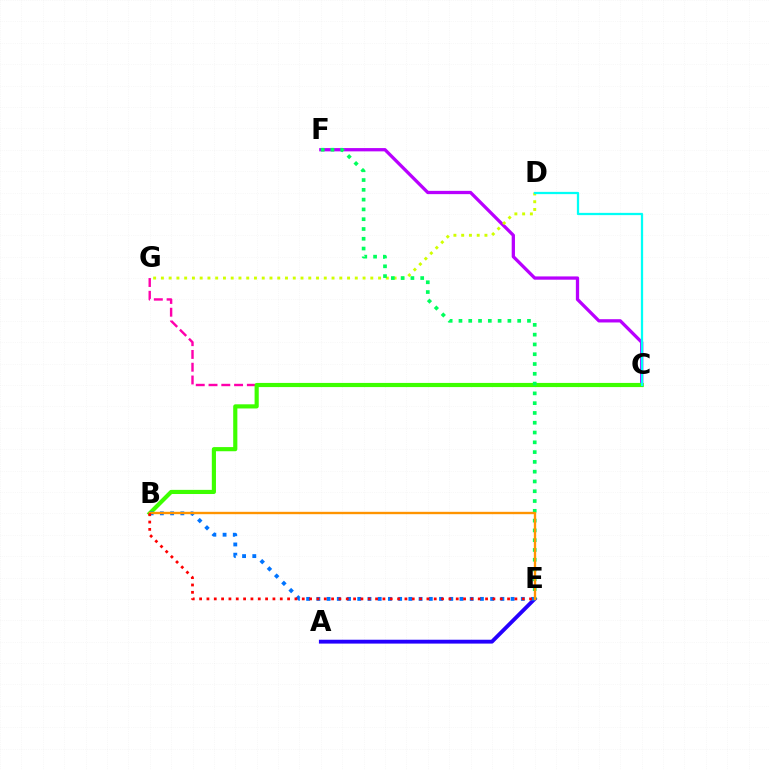{('C', 'F'): [{'color': '#b900ff', 'line_style': 'solid', 'thickness': 2.36}], ('A', 'E'): [{'color': '#2500ff', 'line_style': 'solid', 'thickness': 2.78}], ('D', 'G'): [{'color': '#d1ff00', 'line_style': 'dotted', 'thickness': 2.11}], ('C', 'G'): [{'color': '#ff00ac', 'line_style': 'dashed', 'thickness': 1.74}], ('B', 'C'): [{'color': '#3dff00', 'line_style': 'solid', 'thickness': 2.99}], ('E', 'F'): [{'color': '#00ff5c', 'line_style': 'dotted', 'thickness': 2.66}], ('B', 'E'): [{'color': '#0074ff', 'line_style': 'dotted', 'thickness': 2.78}, {'color': '#ff9400', 'line_style': 'solid', 'thickness': 1.7}, {'color': '#ff0000', 'line_style': 'dotted', 'thickness': 1.99}], ('C', 'D'): [{'color': '#00fff6', 'line_style': 'solid', 'thickness': 1.63}]}